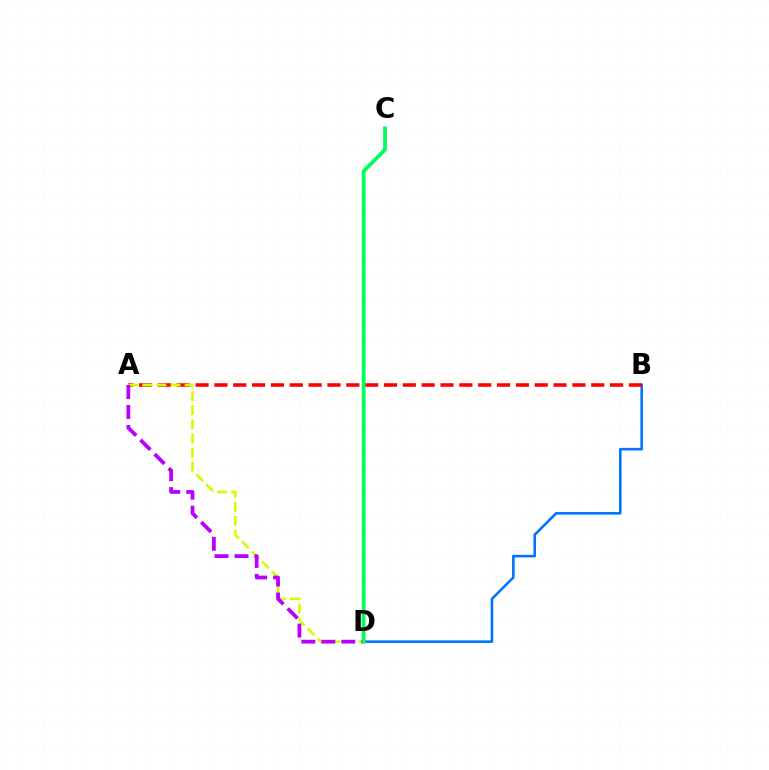{('B', 'D'): [{'color': '#0074ff', 'line_style': 'solid', 'thickness': 1.87}], ('A', 'B'): [{'color': '#ff0000', 'line_style': 'dashed', 'thickness': 2.56}], ('A', 'D'): [{'color': '#d1ff00', 'line_style': 'dashed', 'thickness': 1.91}, {'color': '#b900ff', 'line_style': 'dashed', 'thickness': 2.71}], ('C', 'D'): [{'color': '#00ff5c', 'line_style': 'solid', 'thickness': 2.73}]}